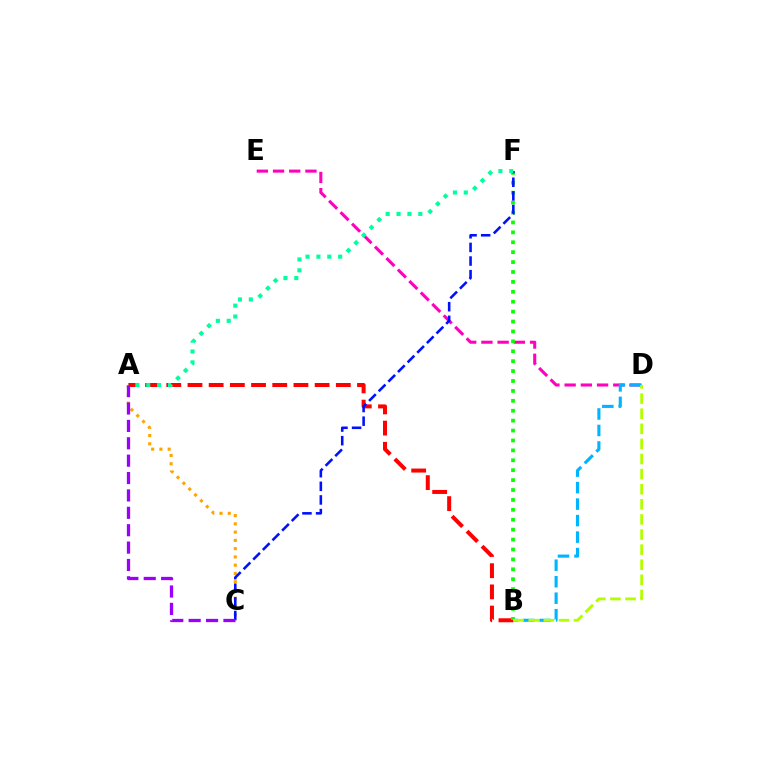{('A', 'C'): [{'color': '#ffa500', 'line_style': 'dotted', 'thickness': 2.25}, {'color': '#9b00ff', 'line_style': 'dashed', 'thickness': 2.36}], ('D', 'E'): [{'color': '#ff00bd', 'line_style': 'dashed', 'thickness': 2.2}], ('A', 'B'): [{'color': '#ff0000', 'line_style': 'dashed', 'thickness': 2.88}], ('B', 'F'): [{'color': '#08ff00', 'line_style': 'dotted', 'thickness': 2.69}], ('C', 'F'): [{'color': '#0010ff', 'line_style': 'dashed', 'thickness': 1.85}], ('B', 'D'): [{'color': '#00b5ff', 'line_style': 'dashed', 'thickness': 2.24}, {'color': '#b3ff00', 'line_style': 'dashed', 'thickness': 2.05}], ('A', 'F'): [{'color': '#00ff9d', 'line_style': 'dotted', 'thickness': 2.95}]}